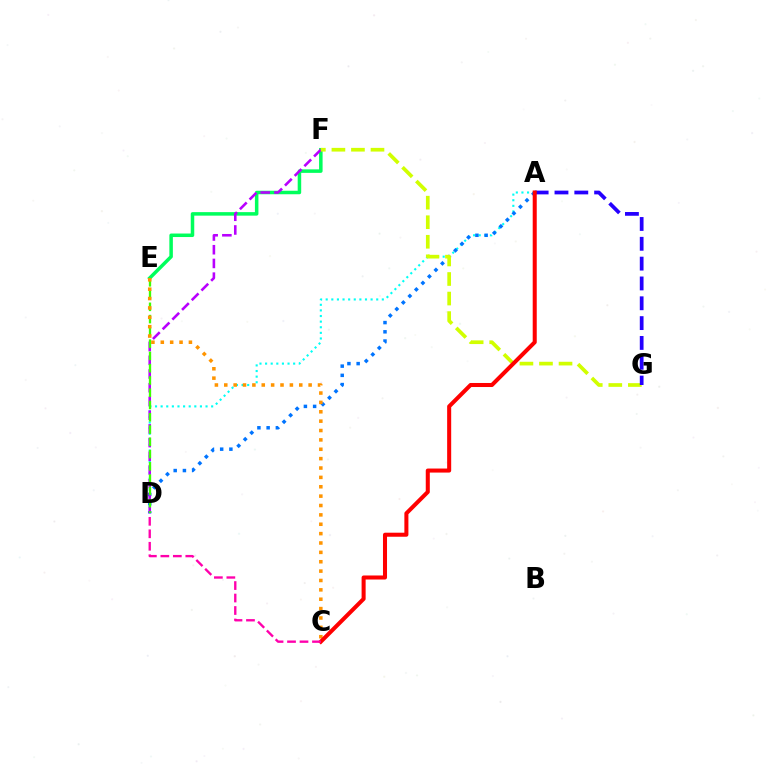{('A', 'D'): [{'color': '#00fff6', 'line_style': 'dotted', 'thickness': 1.52}, {'color': '#0074ff', 'line_style': 'dotted', 'thickness': 2.51}], ('E', 'F'): [{'color': '#00ff5c', 'line_style': 'solid', 'thickness': 2.53}], ('D', 'F'): [{'color': '#b900ff', 'line_style': 'dashed', 'thickness': 1.86}], ('D', 'E'): [{'color': '#3dff00', 'line_style': 'dashed', 'thickness': 1.67}], ('F', 'G'): [{'color': '#d1ff00', 'line_style': 'dashed', 'thickness': 2.66}], ('C', 'E'): [{'color': '#ff9400', 'line_style': 'dotted', 'thickness': 2.55}], ('A', 'G'): [{'color': '#2500ff', 'line_style': 'dashed', 'thickness': 2.69}], ('A', 'C'): [{'color': '#ff0000', 'line_style': 'solid', 'thickness': 2.91}], ('C', 'D'): [{'color': '#ff00ac', 'line_style': 'dashed', 'thickness': 1.7}]}